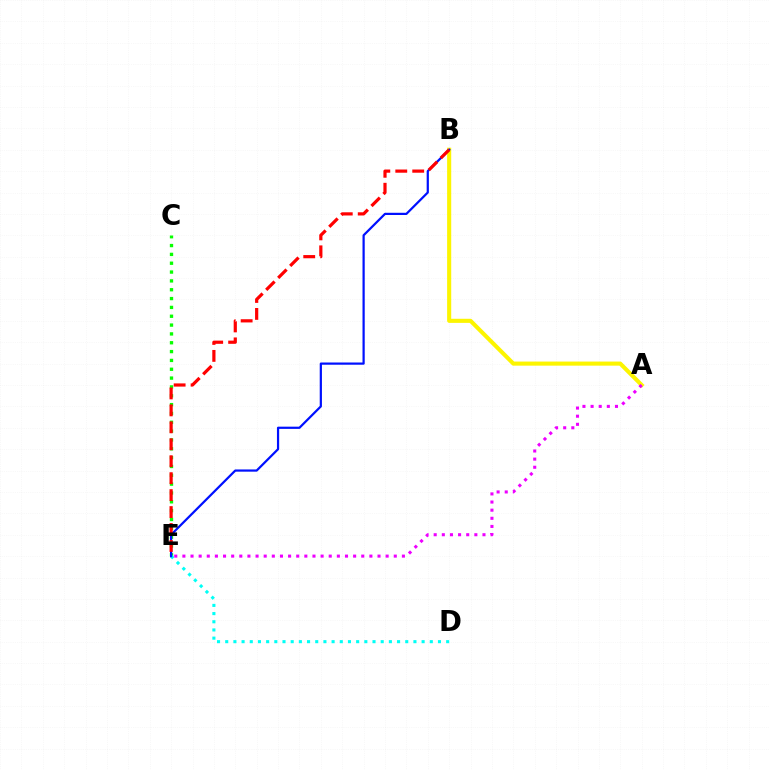{('C', 'E'): [{'color': '#08ff00', 'line_style': 'dotted', 'thickness': 2.4}], ('D', 'E'): [{'color': '#00fff6', 'line_style': 'dotted', 'thickness': 2.22}], ('A', 'B'): [{'color': '#fcf500', 'line_style': 'solid', 'thickness': 2.94}], ('B', 'E'): [{'color': '#0010ff', 'line_style': 'solid', 'thickness': 1.6}, {'color': '#ff0000', 'line_style': 'dashed', 'thickness': 2.3}], ('A', 'E'): [{'color': '#ee00ff', 'line_style': 'dotted', 'thickness': 2.21}]}